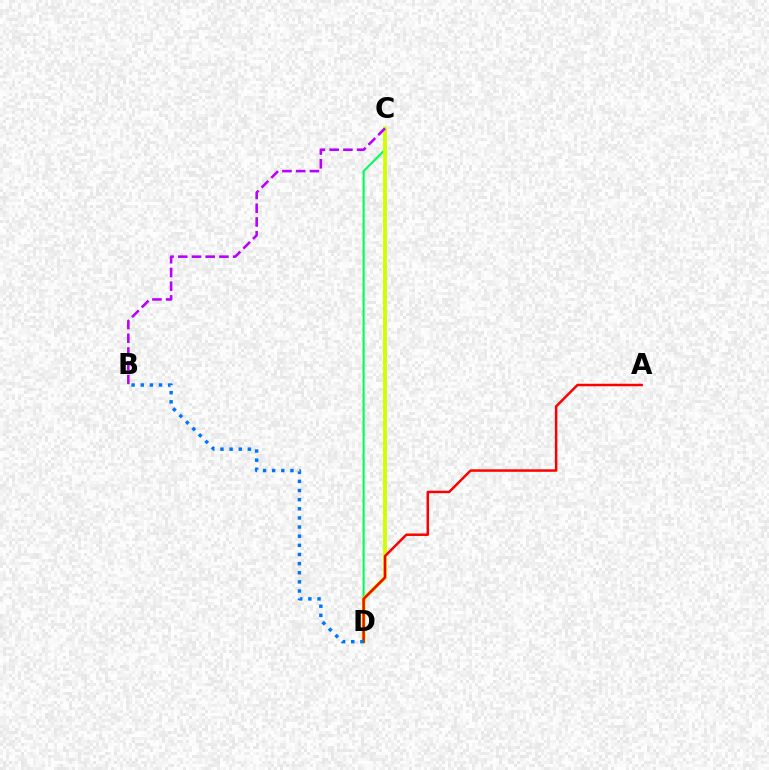{('C', 'D'): [{'color': '#00ff5c', 'line_style': 'solid', 'thickness': 1.53}, {'color': '#d1ff00', 'line_style': 'solid', 'thickness': 2.78}], ('B', 'C'): [{'color': '#b900ff', 'line_style': 'dashed', 'thickness': 1.86}], ('A', 'D'): [{'color': '#ff0000', 'line_style': 'solid', 'thickness': 1.79}], ('B', 'D'): [{'color': '#0074ff', 'line_style': 'dotted', 'thickness': 2.48}]}